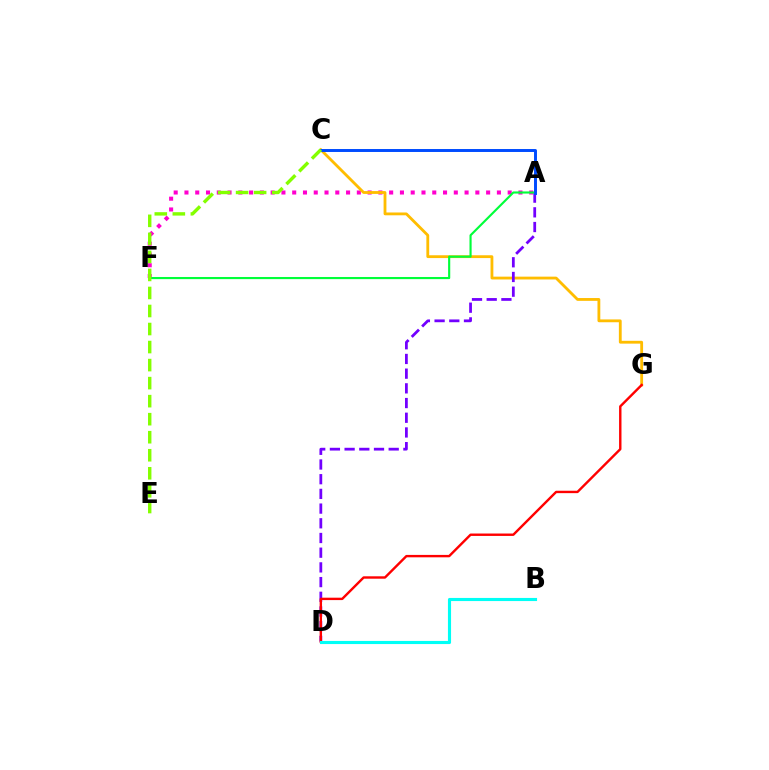{('A', 'F'): [{'color': '#ff00cf', 'line_style': 'dotted', 'thickness': 2.93}, {'color': '#00ff39', 'line_style': 'solid', 'thickness': 1.54}], ('C', 'G'): [{'color': '#ffbd00', 'line_style': 'solid', 'thickness': 2.03}], ('A', 'D'): [{'color': '#7200ff', 'line_style': 'dashed', 'thickness': 2.0}], ('D', 'G'): [{'color': '#ff0000', 'line_style': 'solid', 'thickness': 1.73}], ('B', 'D'): [{'color': '#00fff6', 'line_style': 'solid', 'thickness': 2.24}], ('A', 'C'): [{'color': '#004bff', 'line_style': 'solid', 'thickness': 2.12}], ('C', 'E'): [{'color': '#84ff00', 'line_style': 'dashed', 'thickness': 2.45}]}